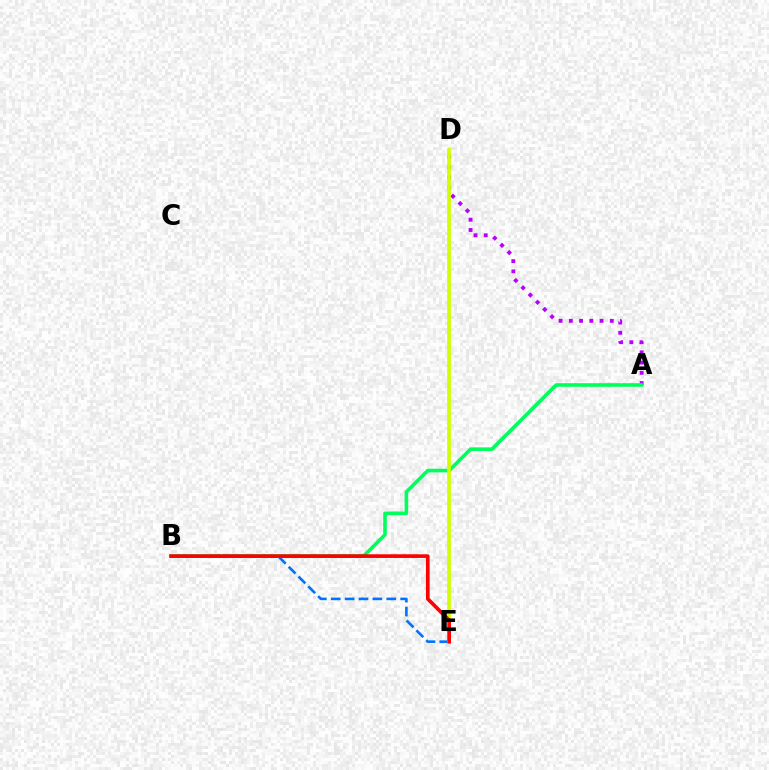{('B', 'E'): [{'color': '#0074ff', 'line_style': 'dashed', 'thickness': 1.89}, {'color': '#ff0000', 'line_style': 'solid', 'thickness': 2.64}], ('A', 'D'): [{'color': '#b900ff', 'line_style': 'dotted', 'thickness': 2.78}], ('A', 'B'): [{'color': '#00ff5c', 'line_style': 'solid', 'thickness': 2.6}], ('D', 'E'): [{'color': '#d1ff00', 'line_style': 'solid', 'thickness': 2.7}]}